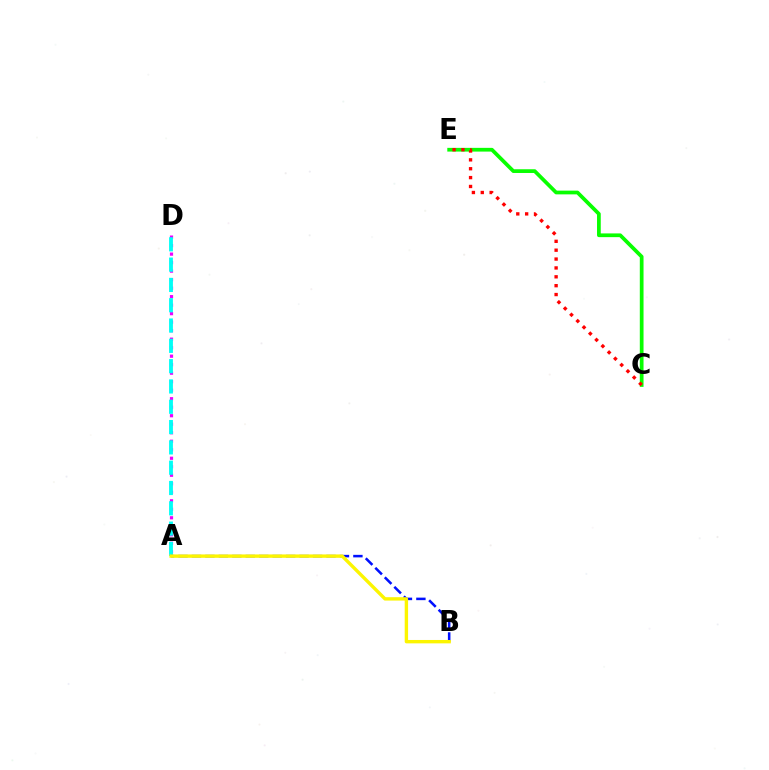{('A', 'D'): [{'color': '#ee00ff', 'line_style': 'dotted', 'thickness': 2.31}, {'color': '#00fff6', 'line_style': 'dashed', 'thickness': 2.76}], ('C', 'E'): [{'color': '#08ff00', 'line_style': 'solid', 'thickness': 2.69}, {'color': '#ff0000', 'line_style': 'dotted', 'thickness': 2.41}], ('A', 'B'): [{'color': '#0010ff', 'line_style': 'dashed', 'thickness': 1.83}, {'color': '#fcf500', 'line_style': 'solid', 'thickness': 2.44}]}